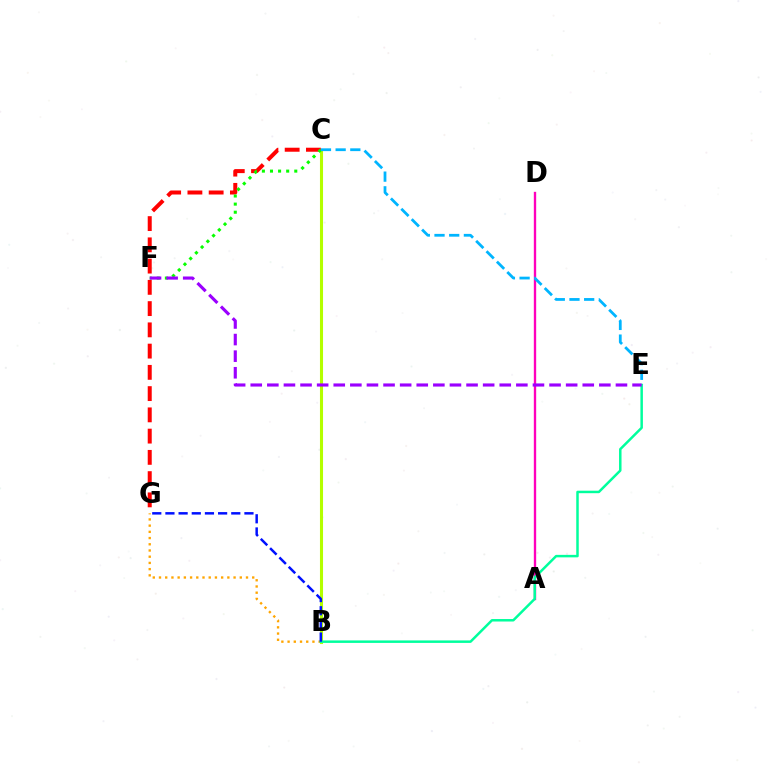{('B', 'C'): [{'color': '#b3ff00', 'line_style': 'solid', 'thickness': 2.22}], ('A', 'D'): [{'color': '#ff00bd', 'line_style': 'solid', 'thickness': 1.69}], ('C', 'G'): [{'color': '#ff0000', 'line_style': 'dashed', 'thickness': 2.89}], ('C', 'F'): [{'color': '#08ff00', 'line_style': 'dotted', 'thickness': 2.2}], ('C', 'E'): [{'color': '#00b5ff', 'line_style': 'dashed', 'thickness': 1.99}], ('B', 'G'): [{'color': '#ffa500', 'line_style': 'dotted', 'thickness': 1.69}, {'color': '#0010ff', 'line_style': 'dashed', 'thickness': 1.79}], ('B', 'E'): [{'color': '#00ff9d', 'line_style': 'solid', 'thickness': 1.79}], ('E', 'F'): [{'color': '#9b00ff', 'line_style': 'dashed', 'thickness': 2.26}]}